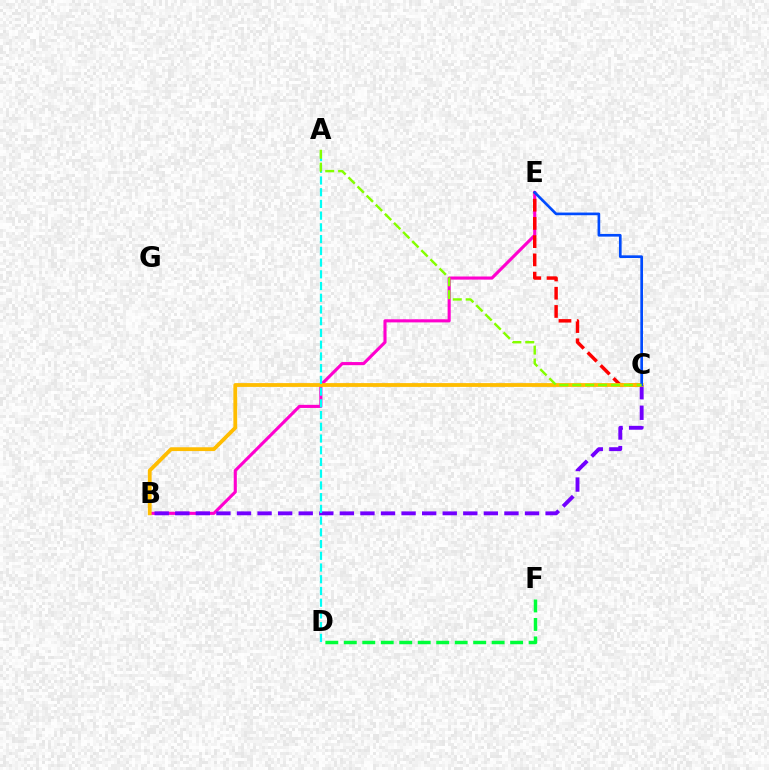{('B', 'E'): [{'color': '#ff00cf', 'line_style': 'solid', 'thickness': 2.24}], ('C', 'E'): [{'color': '#ff0000', 'line_style': 'dashed', 'thickness': 2.48}, {'color': '#004bff', 'line_style': 'solid', 'thickness': 1.92}], ('B', 'C'): [{'color': '#7200ff', 'line_style': 'dashed', 'thickness': 2.79}, {'color': '#ffbd00', 'line_style': 'solid', 'thickness': 2.74}], ('A', 'D'): [{'color': '#00fff6', 'line_style': 'dashed', 'thickness': 1.59}], ('A', 'C'): [{'color': '#84ff00', 'line_style': 'dashed', 'thickness': 1.75}], ('D', 'F'): [{'color': '#00ff39', 'line_style': 'dashed', 'thickness': 2.51}]}